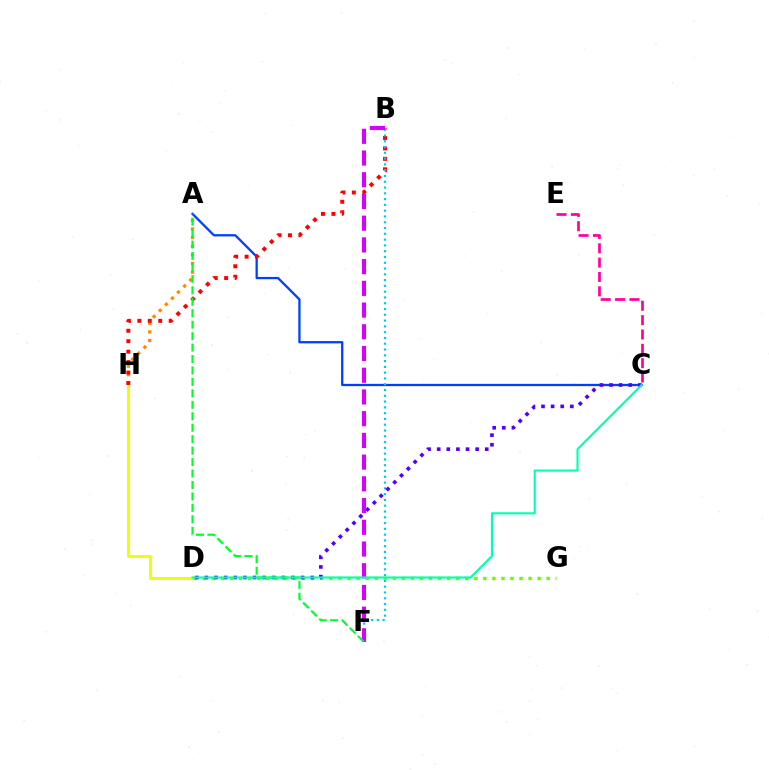{('A', 'C'): [{'color': '#003fff', 'line_style': 'solid', 'thickness': 1.64}], ('D', 'H'): [{'color': '#eeff00', 'line_style': 'solid', 'thickness': 2.1}], ('A', 'H'): [{'color': '#ff8800', 'line_style': 'dotted', 'thickness': 2.34}], ('C', 'E'): [{'color': '#ff00a0', 'line_style': 'dashed', 'thickness': 1.95}], ('B', 'H'): [{'color': '#ff0000', 'line_style': 'dotted', 'thickness': 2.84}], ('B', 'F'): [{'color': '#00c7ff', 'line_style': 'dotted', 'thickness': 1.57}, {'color': '#d600ff', 'line_style': 'dashed', 'thickness': 2.95}], ('D', 'G'): [{'color': '#66ff00', 'line_style': 'dotted', 'thickness': 2.46}], ('C', 'D'): [{'color': '#4f00ff', 'line_style': 'dotted', 'thickness': 2.61}, {'color': '#00ffaf', 'line_style': 'solid', 'thickness': 1.51}], ('A', 'F'): [{'color': '#00ff27', 'line_style': 'dashed', 'thickness': 1.56}]}